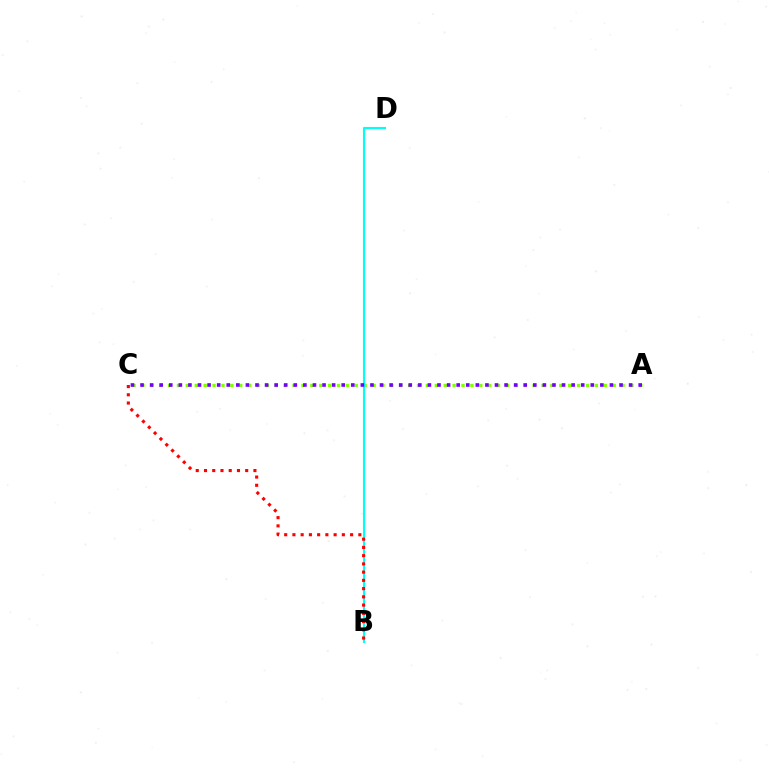{('A', 'C'): [{'color': '#84ff00', 'line_style': 'dotted', 'thickness': 2.42}, {'color': '#7200ff', 'line_style': 'dotted', 'thickness': 2.6}], ('B', 'D'): [{'color': '#00fff6', 'line_style': 'solid', 'thickness': 1.53}], ('B', 'C'): [{'color': '#ff0000', 'line_style': 'dotted', 'thickness': 2.24}]}